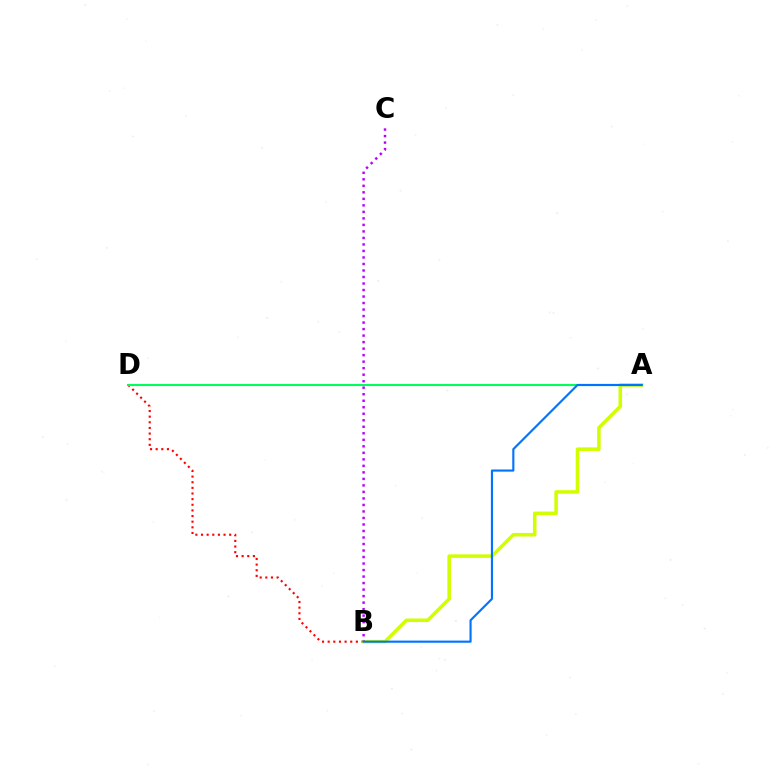{('B', 'D'): [{'color': '#ff0000', 'line_style': 'dotted', 'thickness': 1.53}], ('A', 'B'): [{'color': '#d1ff00', 'line_style': 'solid', 'thickness': 2.56}, {'color': '#0074ff', 'line_style': 'solid', 'thickness': 1.54}], ('B', 'C'): [{'color': '#b900ff', 'line_style': 'dotted', 'thickness': 1.77}], ('A', 'D'): [{'color': '#00ff5c', 'line_style': 'solid', 'thickness': 1.52}]}